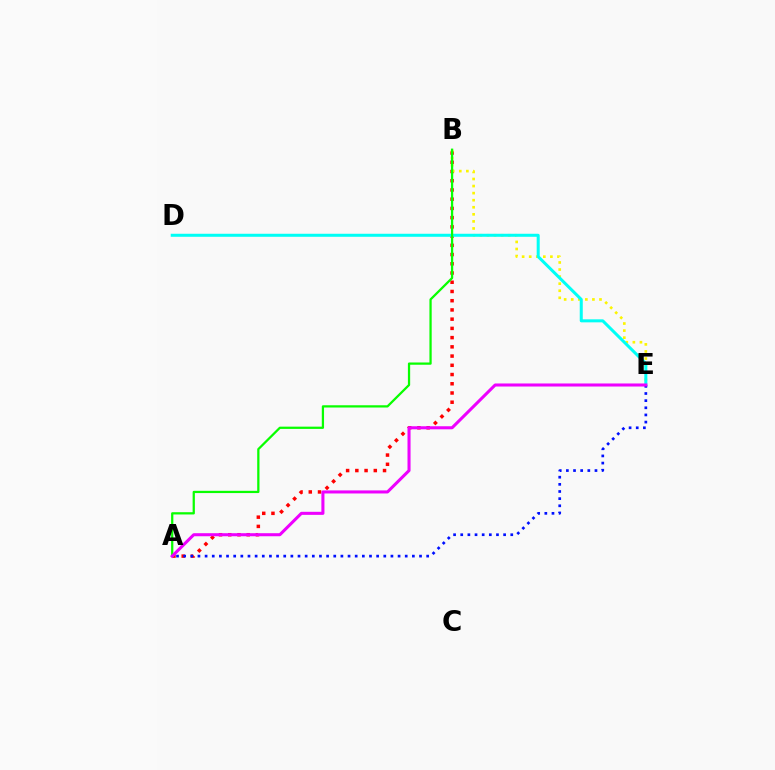{('A', 'B'): [{'color': '#ff0000', 'line_style': 'dotted', 'thickness': 2.51}, {'color': '#08ff00', 'line_style': 'solid', 'thickness': 1.62}], ('B', 'E'): [{'color': '#fcf500', 'line_style': 'dotted', 'thickness': 1.92}], ('D', 'E'): [{'color': '#00fff6', 'line_style': 'solid', 'thickness': 2.18}], ('A', 'E'): [{'color': '#0010ff', 'line_style': 'dotted', 'thickness': 1.94}, {'color': '#ee00ff', 'line_style': 'solid', 'thickness': 2.2}]}